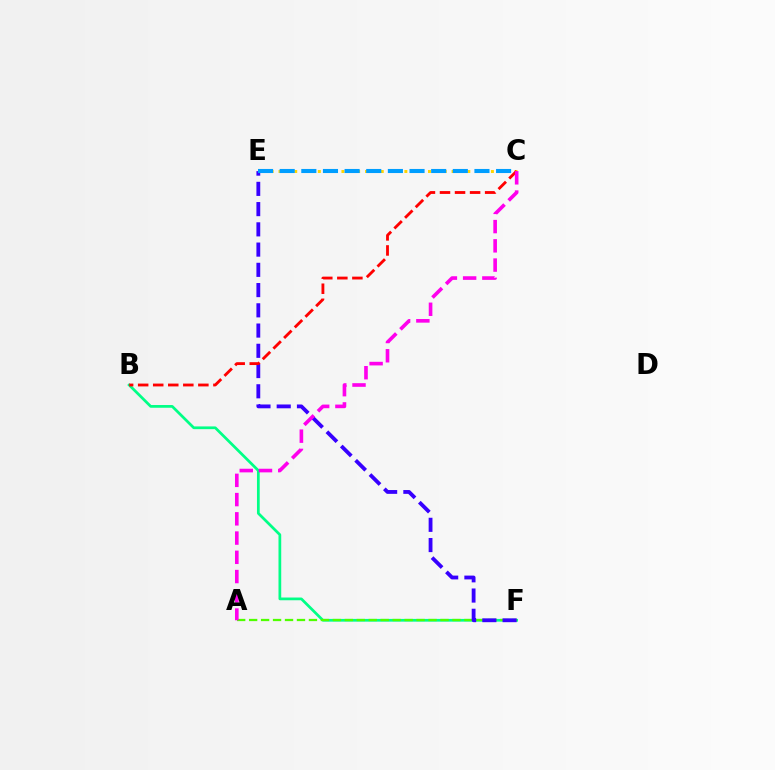{('B', 'F'): [{'color': '#00ff86', 'line_style': 'solid', 'thickness': 1.97}], ('A', 'F'): [{'color': '#4fff00', 'line_style': 'dashed', 'thickness': 1.62}], ('C', 'E'): [{'color': '#ffd500', 'line_style': 'dotted', 'thickness': 2.14}, {'color': '#009eff', 'line_style': 'dashed', 'thickness': 2.94}], ('E', 'F'): [{'color': '#3700ff', 'line_style': 'dashed', 'thickness': 2.75}], ('B', 'C'): [{'color': '#ff0000', 'line_style': 'dashed', 'thickness': 2.04}], ('A', 'C'): [{'color': '#ff00ed', 'line_style': 'dashed', 'thickness': 2.61}]}